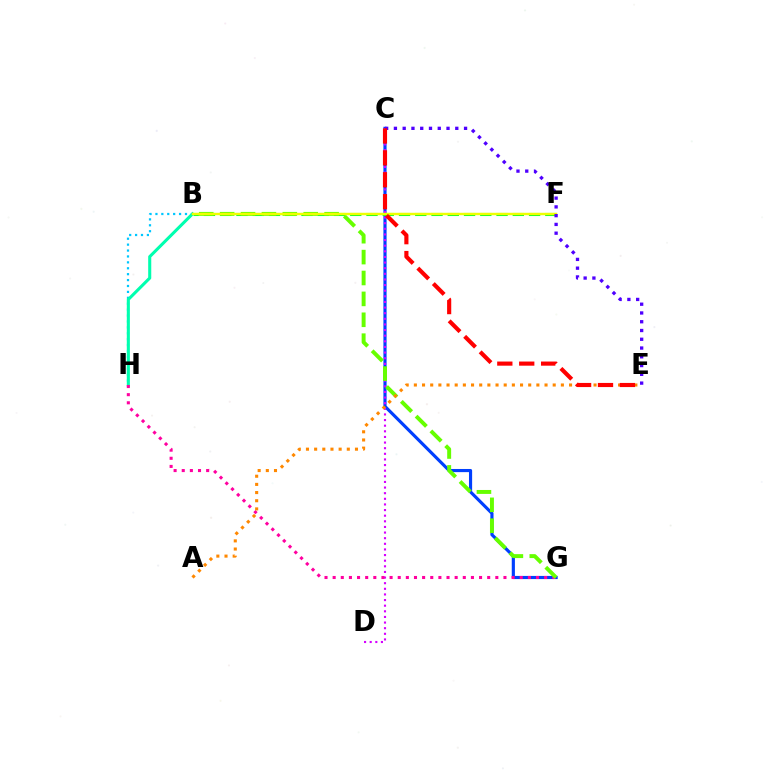{('C', 'G'): [{'color': '#003fff', 'line_style': 'solid', 'thickness': 2.27}], ('B', 'F'): [{'color': '#00ff27', 'line_style': 'dashed', 'thickness': 2.21}, {'color': '#eeff00', 'line_style': 'solid', 'thickness': 1.75}], ('B', 'H'): [{'color': '#00c7ff', 'line_style': 'dotted', 'thickness': 1.61}, {'color': '#00ffaf', 'line_style': 'solid', 'thickness': 2.21}], ('C', 'D'): [{'color': '#d600ff', 'line_style': 'dotted', 'thickness': 1.53}], ('G', 'H'): [{'color': '#ff00a0', 'line_style': 'dotted', 'thickness': 2.21}], ('B', 'G'): [{'color': '#66ff00', 'line_style': 'dashed', 'thickness': 2.84}], ('A', 'E'): [{'color': '#ff8800', 'line_style': 'dotted', 'thickness': 2.22}], ('C', 'E'): [{'color': '#4f00ff', 'line_style': 'dotted', 'thickness': 2.38}, {'color': '#ff0000', 'line_style': 'dashed', 'thickness': 2.98}]}